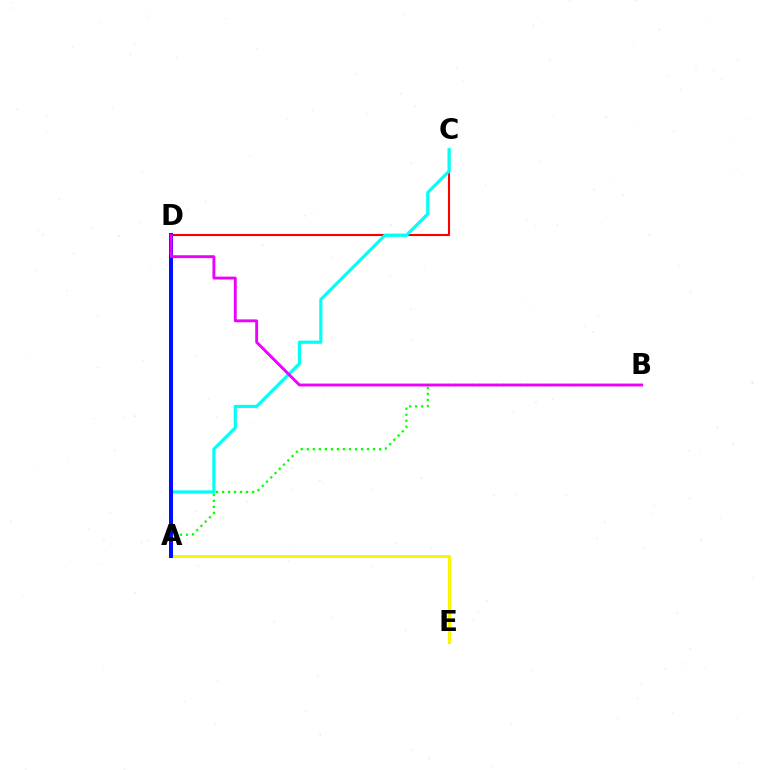{('C', 'D'): [{'color': '#ff0000', 'line_style': 'solid', 'thickness': 1.52}], ('A', 'E'): [{'color': '#fcf500', 'line_style': 'solid', 'thickness': 2.18}], ('A', 'B'): [{'color': '#08ff00', 'line_style': 'dotted', 'thickness': 1.64}], ('A', 'C'): [{'color': '#00fff6', 'line_style': 'solid', 'thickness': 2.29}], ('A', 'D'): [{'color': '#0010ff', 'line_style': 'solid', 'thickness': 2.89}], ('B', 'D'): [{'color': '#ee00ff', 'line_style': 'solid', 'thickness': 2.07}]}